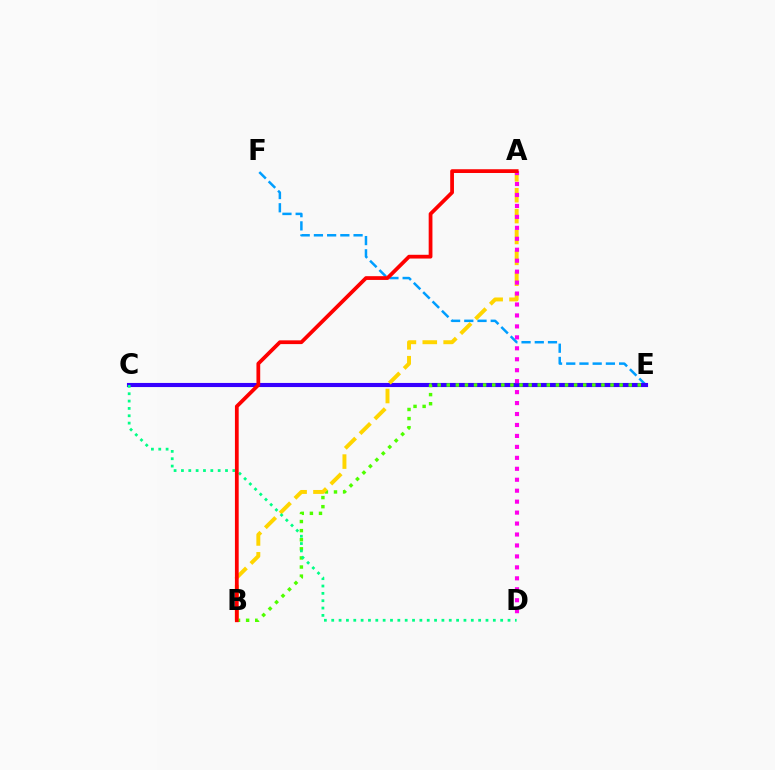{('E', 'F'): [{'color': '#009eff', 'line_style': 'dashed', 'thickness': 1.8}], ('C', 'E'): [{'color': '#3700ff', 'line_style': 'solid', 'thickness': 2.96}], ('B', 'E'): [{'color': '#4fff00', 'line_style': 'dotted', 'thickness': 2.47}], ('A', 'B'): [{'color': '#ffd500', 'line_style': 'dashed', 'thickness': 2.84}, {'color': '#ff0000', 'line_style': 'solid', 'thickness': 2.71}], ('A', 'D'): [{'color': '#ff00ed', 'line_style': 'dotted', 'thickness': 2.98}], ('C', 'D'): [{'color': '#00ff86', 'line_style': 'dotted', 'thickness': 2.0}]}